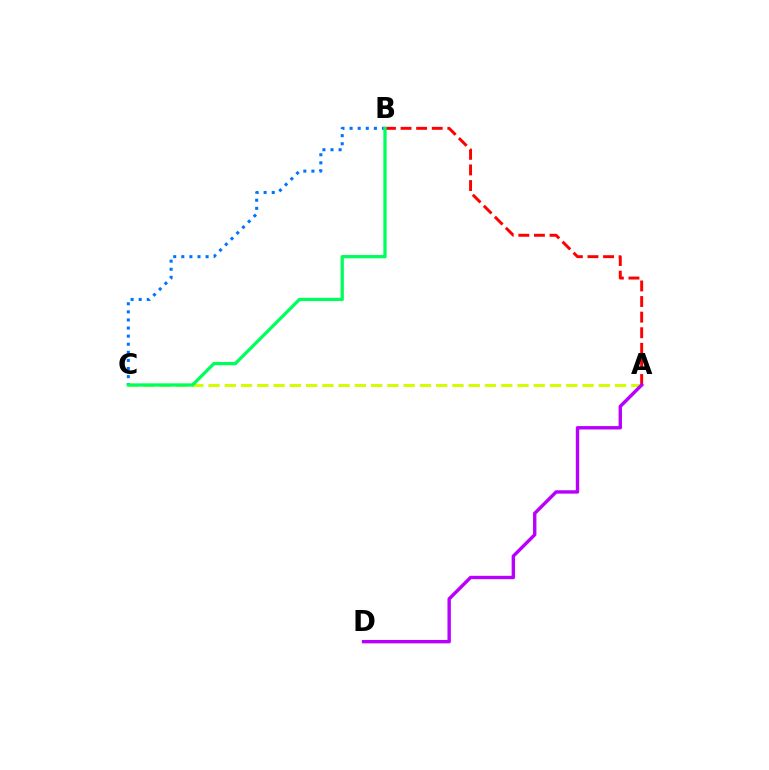{('A', 'C'): [{'color': '#d1ff00', 'line_style': 'dashed', 'thickness': 2.21}], ('A', 'B'): [{'color': '#ff0000', 'line_style': 'dashed', 'thickness': 2.12}], ('B', 'C'): [{'color': '#0074ff', 'line_style': 'dotted', 'thickness': 2.2}, {'color': '#00ff5c', 'line_style': 'solid', 'thickness': 2.37}], ('A', 'D'): [{'color': '#b900ff', 'line_style': 'solid', 'thickness': 2.45}]}